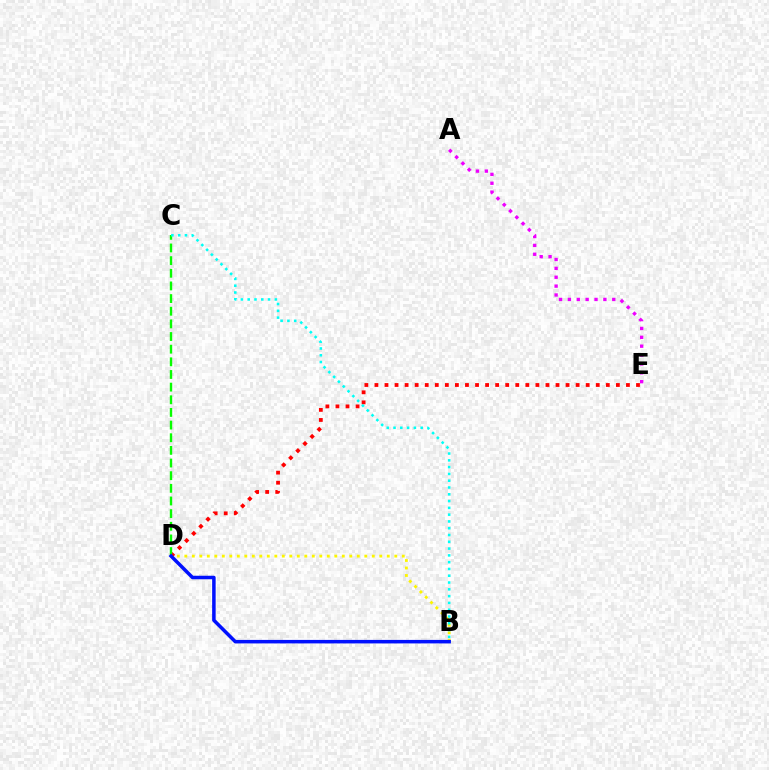{('B', 'D'): [{'color': '#fcf500', 'line_style': 'dotted', 'thickness': 2.04}, {'color': '#0010ff', 'line_style': 'solid', 'thickness': 2.53}], ('A', 'E'): [{'color': '#ee00ff', 'line_style': 'dotted', 'thickness': 2.41}], ('D', 'E'): [{'color': '#ff0000', 'line_style': 'dotted', 'thickness': 2.73}], ('C', 'D'): [{'color': '#08ff00', 'line_style': 'dashed', 'thickness': 1.72}], ('B', 'C'): [{'color': '#00fff6', 'line_style': 'dotted', 'thickness': 1.84}]}